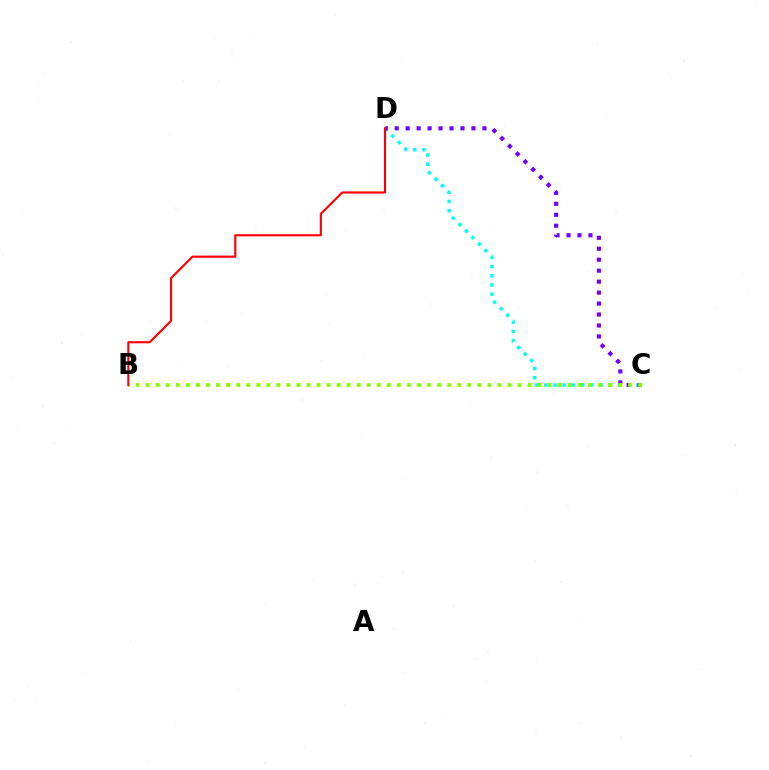{('C', 'D'): [{'color': '#00fff6', 'line_style': 'dotted', 'thickness': 2.5}, {'color': '#7200ff', 'line_style': 'dotted', 'thickness': 2.98}], ('B', 'C'): [{'color': '#84ff00', 'line_style': 'dotted', 'thickness': 2.73}], ('B', 'D'): [{'color': '#ff0000', 'line_style': 'solid', 'thickness': 1.53}]}